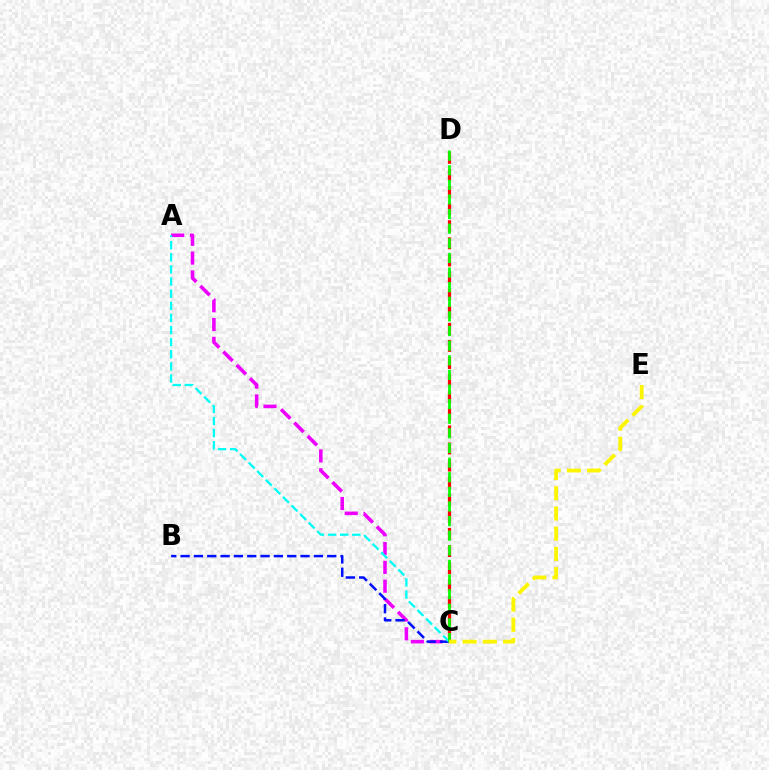{('A', 'C'): [{'color': '#ee00ff', 'line_style': 'dashed', 'thickness': 2.56}, {'color': '#00fff6', 'line_style': 'dashed', 'thickness': 1.65}], ('B', 'C'): [{'color': '#0010ff', 'line_style': 'dashed', 'thickness': 1.81}], ('C', 'D'): [{'color': '#ff0000', 'line_style': 'dashed', 'thickness': 2.32}, {'color': '#08ff00', 'line_style': 'dashed', 'thickness': 1.99}], ('C', 'E'): [{'color': '#fcf500', 'line_style': 'dashed', 'thickness': 2.75}]}